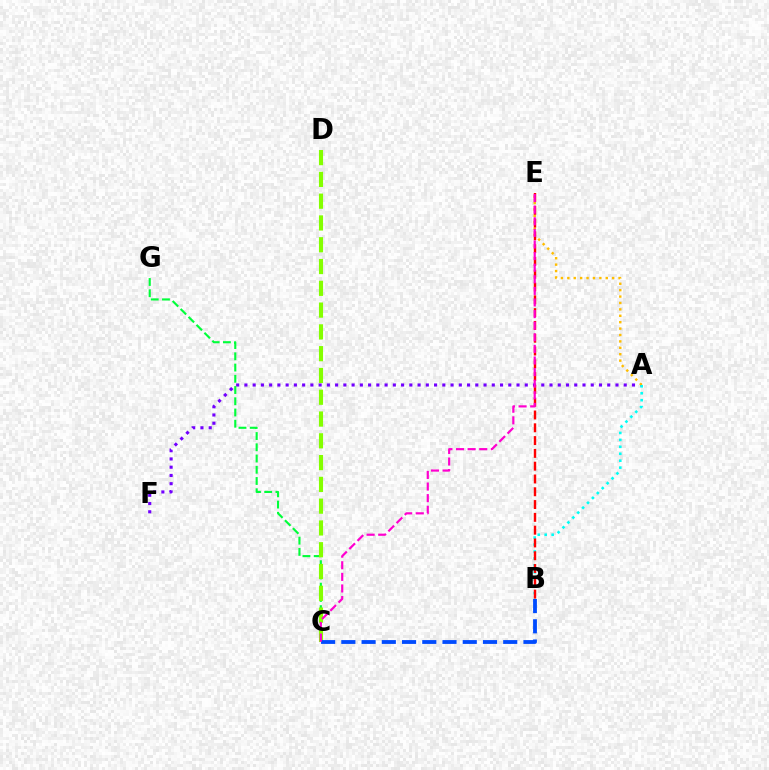{('A', 'F'): [{'color': '#7200ff', 'line_style': 'dotted', 'thickness': 2.24}], ('A', 'E'): [{'color': '#ffbd00', 'line_style': 'dotted', 'thickness': 1.74}], ('C', 'G'): [{'color': '#00ff39', 'line_style': 'dashed', 'thickness': 1.53}], ('A', 'B'): [{'color': '#00fff6', 'line_style': 'dotted', 'thickness': 1.88}], ('C', 'D'): [{'color': '#84ff00', 'line_style': 'dashed', 'thickness': 2.96}], ('B', 'E'): [{'color': '#ff0000', 'line_style': 'dashed', 'thickness': 1.74}], ('B', 'C'): [{'color': '#004bff', 'line_style': 'dashed', 'thickness': 2.75}], ('C', 'E'): [{'color': '#ff00cf', 'line_style': 'dashed', 'thickness': 1.58}]}